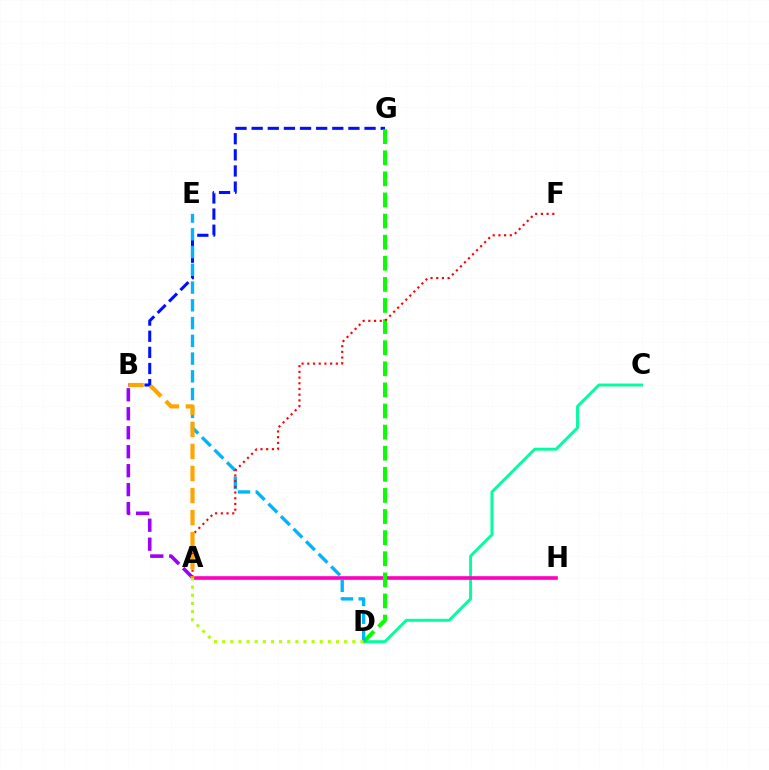{('B', 'G'): [{'color': '#0010ff', 'line_style': 'dashed', 'thickness': 2.19}], ('C', 'D'): [{'color': '#00ff9d', 'line_style': 'solid', 'thickness': 2.12}], ('A', 'H'): [{'color': '#ff00bd', 'line_style': 'solid', 'thickness': 2.61}], ('D', 'G'): [{'color': '#08ff00', 'line_style': 'dashed', 'thickness': 2.87}], ('D', 'E'): [{'color': '#00b5ff', 'line_style': 'dashed', 'thickness': 2.41}], ('A', 'B'): [{'color': '#9b00ff', 'line_style': 'dashed', 'thickness': 2.58}, {'color': '#ffa500', 'line_style': 'dashed', 'thickness': 3.0}], ('A', 'F'): [{'color': '#ff0000', 'line_style': 'dotted', 'thickness': 1.55}], ('A', 'D'): [{'color': '#b3ff00', 'line_style': 'dotted', 'thickness': 2.21}]}